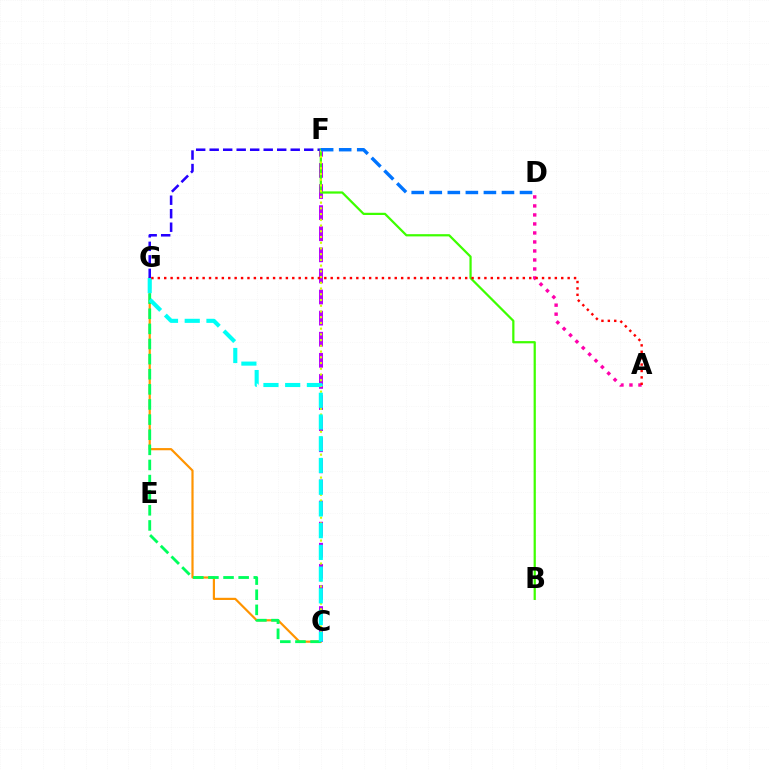{('C', 'G'): [{'color': '#ff9400', 'line_style': 'solid', 'thickness': 1.57}, {'color': '#00ff5c', 'line_style': 'dashed', 'thickness': 2.05}, {'color': '#00fff6', 'line_style': 'dashed', 'thickness': 2.95}], ('C', 'F'): [{'color': '#b900ff', 'line_style': 'dashed', 'thickness': 2.87}, {'color': '#d1ff00', 'line_style': 'dotted', 'thickness': 1.56}], ('A', 'D'): [{'color': '#ff00ac', 'line_style': 'dotted', 'thickness': 2.45}], ('F', 'G'): [{'color': '#2500ff', 'line_style': 'dashed', 'thickness': 1.83}], ('B', 'F'): [{'color': '#3dff00', 'line_style': 'solid', 'thickness': 1.61}], ('D', 'F'): [{'color': '#0074ff', 'line_style': 'dashed', 'thickness': 2.45}], ('A', 'G'): [{'color': '#ff0000', 'line_style': 'dotted', 'thickness': 1.74}]}